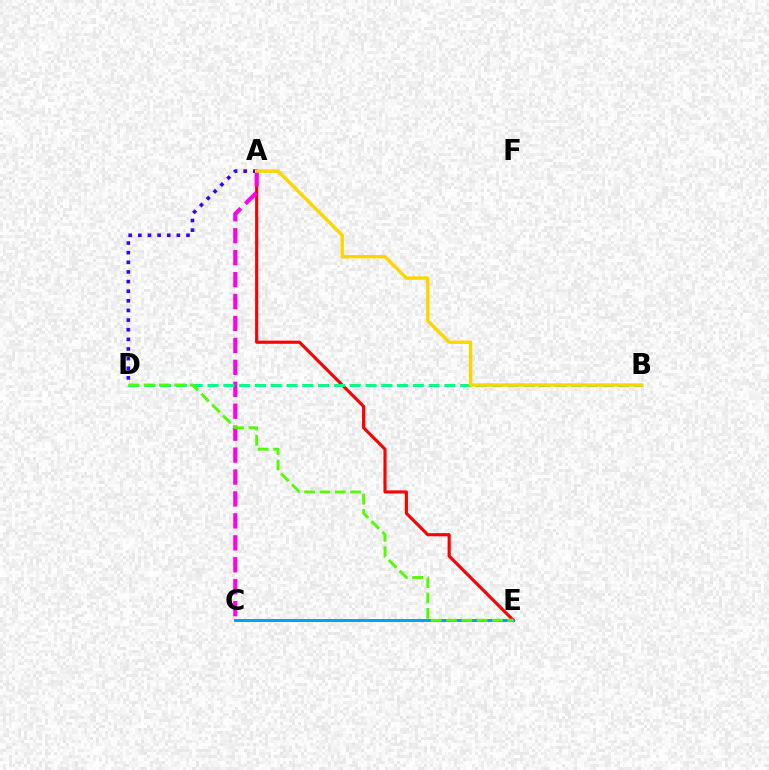{('A', 'E'): [{'color': '#ff0000', 'line_style': 'solid', 'thickness': 2.26}], ('A', 'C'): [{'color': '#ff00ed', 'line_style': 'dashed', 'thickness': 2.98}], ('B', 'D'): [{'color': '#00ff86', 'line_style': 'dashed', 'thickness': 2.15}], ('A', 'D'): [{'color': '#3700ff', 'line_style': 'dotted', 'thickness': 2.62}], ('C', 'E'): [{'color': '#009eff', 'line_style': 'solid', 'thickness': 2.11}], ('A', 'B'): [{'color': '#ffd500', 'line_style': 'solid', 'thickness': 2.43}], ('D', 'E'): [{'color': '#4fff00', 'line_style': 'dashed', 'thickness': 2.08}]}